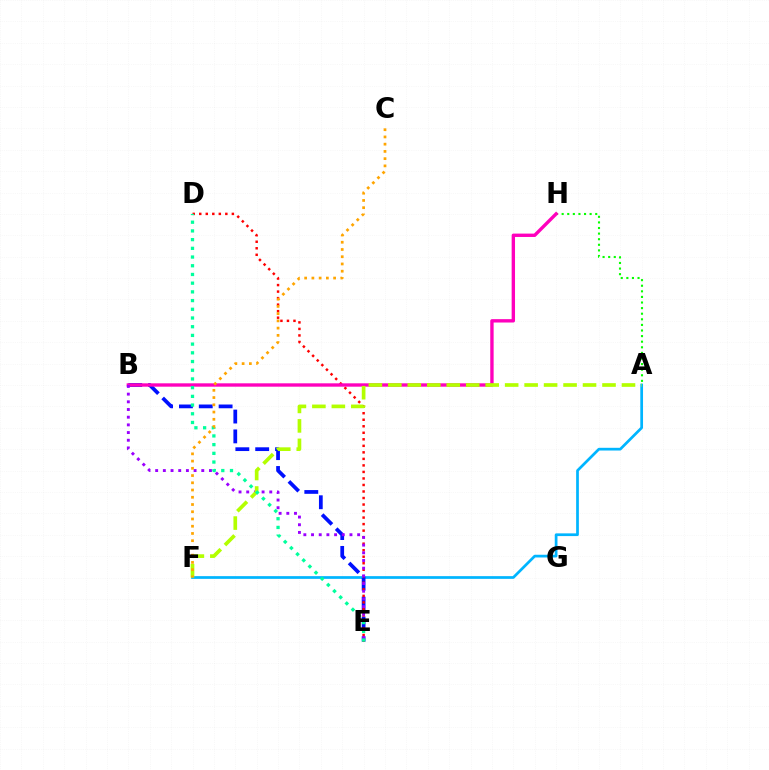{('A', 'F'): [{'color': '#00b5ff', 'line_style': 'solid', 'thickness': 1.96}, {'color': '#b3ff00', 'line_style': 'dashed', 'thickness': 2.64}], ('B', 'E'): [{'color': '#0010ff', 'line_style': 'dashed', 'thickness': 2.7}, {'color': '#9b00ff', 'line_style': 'dotted', 'thickness': 2.09}], ('A', 'H'): [{'color': '#08ff00', 'line_style': 'dotted', 'thickness': 1.52}], ('D', 'E'): [{'color': '#ff0000', 'line_style': 'dotted', 'thickness': 1.77}, {'color': '#00ff9d', 'line_style': 'dotted', 'thickness': 2.37}], ('B', 'H'): [{'color': '#ff00bd', 'line_style': 'solid', 'thickness': 2.43}], ('C', 'F'): [{'color': '#ffa500', 'line_style': 'dotted', 'thickness': 1.97}]}